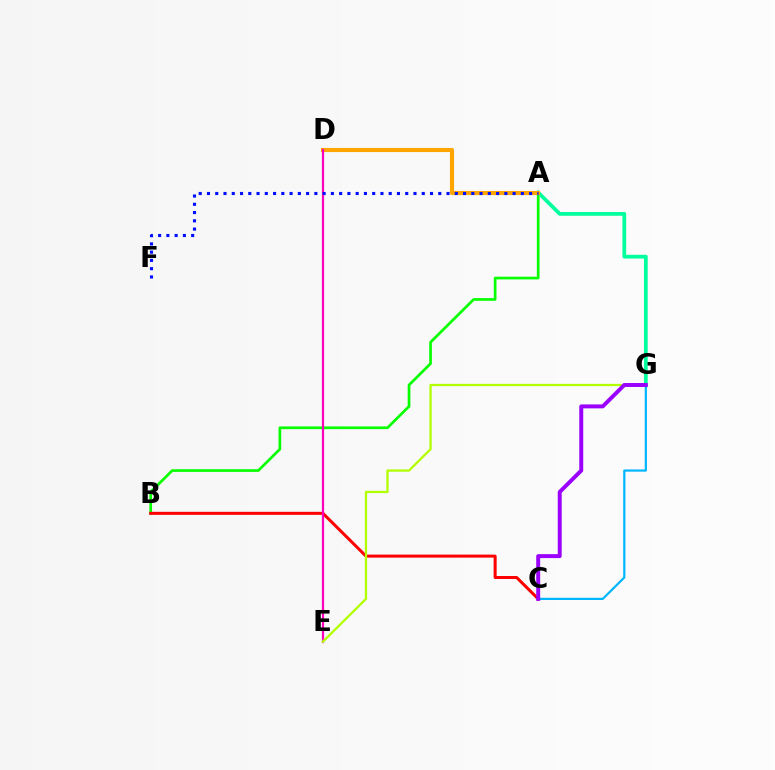{('A', 'B'): [{'color': '#08ff00', 'line_style': 'solid', 'thickness': 1.94}], ('A', 'G'): [{'color': '#00ff9d', 'line_style': 'solid', 'thickness': 2.7}], ('A', 'D'): [{'color': '#ffa500', 'line_style': 'solid', 'thickness': 2.96}], ('C', 'G'): [{'color': '#00b5ff', 'line_style': 'solid', 'thickness': 1.59}, {'color': '#9b00ff', 'line_style': 'solid', 'thickness': 2.84}], ('B', 'C'): [{'color': '#ff0000', 'line_style': 'solid', 'thickness': 2.17}], ('D', 'E'): [{'color': '#ff00bd', 'line_style': 'solid', 'thickness': 1.59}], ('A', 'F'): [{'color': '#0010ff', 'line_style': 'dotted', 'thickness': 2.24}], ('E', 'G'): [{'color': '#b3ff00', 'line_style': 'solid', 'thickness': 1.64}]}